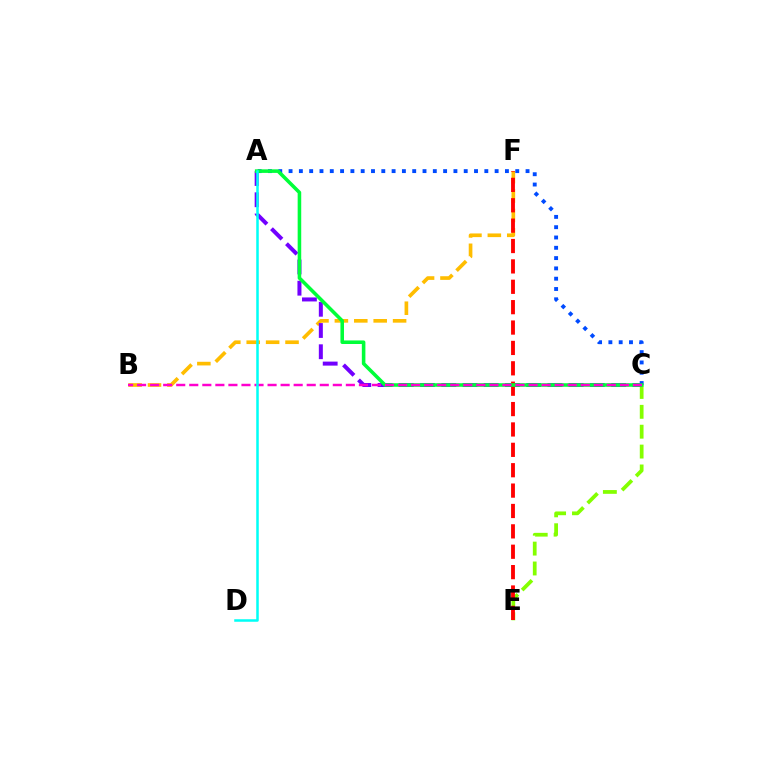{('C', 'E'): [{'color': '#84ff00', 'line_style': 'dashed', 'thickness': 2.7}], ('B', 'F'): [{'color': '#ffbd00', 'line_style': 'dashed', 'thickness': 2.64}], ('A', 'C'): [{'color': '#7200ff', 'line_style': 'dashed', 'thickness': 2.88}, {'color': '#004bff', 'line_style': 'dotted', 'thickness': 2.8}, {'color': '#00ff39', 'line_style': 'solid', 'thickness': 2.57}], ('E', 'F'): [{'color': '#ff0000', 'line_style': 'dashed', 'thickness': 2.77}], ('B', 'C'): [{'color': '#ff00cf', 'line_style': 'dashed', 'thickness': 1.77}], ('A', 'D'): [{'color': '#00fff6', 'line_style': 'solid', 'thickness': 1.82}]}